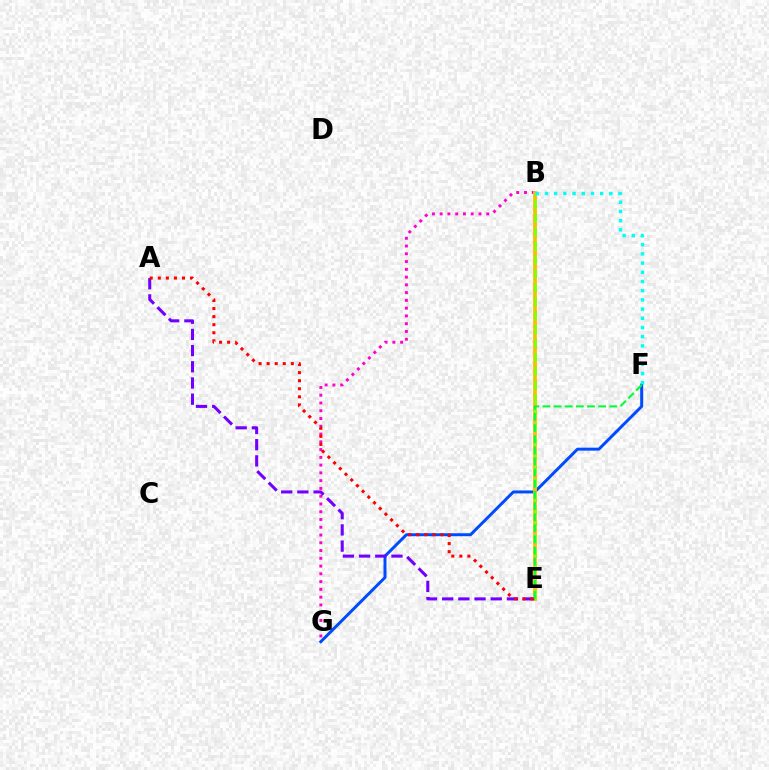{('F', 'G'): [{'color': '#004bff', 'line_style': 'solid', 'thickness': 2.13}], ('B', 'G'): [{'color': '#ff00cf', 'line_style': 'dotted', 'thickness': 2.11}], ('B', 'E'): [{'color': '#ffbd00', 'line_style': 'solid', 'thickness': 2.71}, {'color': '#84ff00', 'line_style': 'dashed', 'thickness': 1.89}], ('A', 'E'): [{'color': '#7200ff', 'line_style': 'dashed', 'thickness': 2.2}, {'color': '#ff0000', 'line_style': 'dotted', 'thickness': 2.19}], ('E', 'F'): [{'color': '#00ff39', 'line_style': 'dashed', 'thickness': 1.51}], ('B', 'F'): [{'color': '#00fff6', 'line_style': 'dotted', 'thickness': 2.5}]}